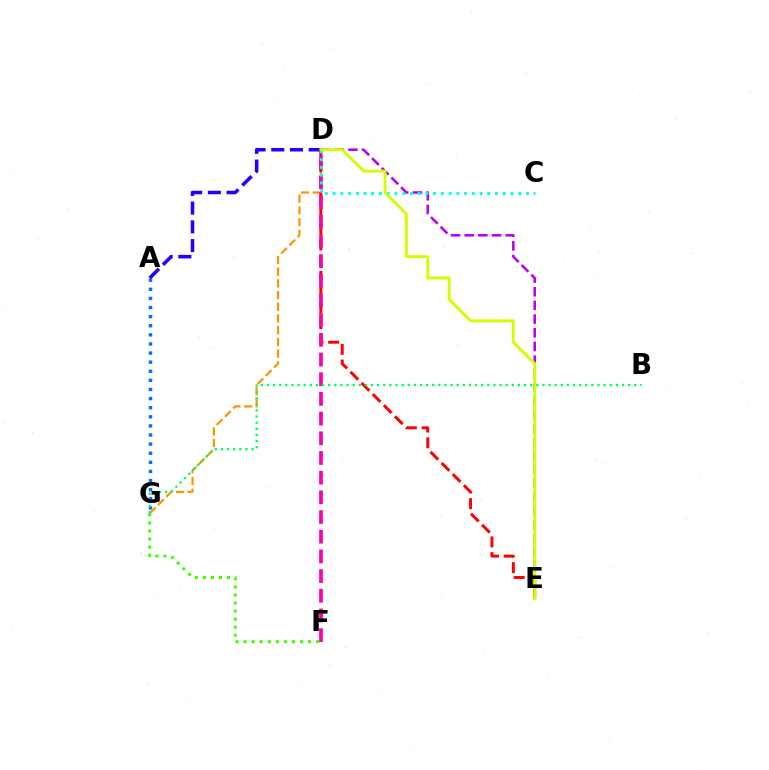{('A', 'G'): [{'color': '#0074ff', 'line_style': 'dotted', 'thickness': 2.47}], ('F', 'G'): [{'color': '#3dff00', 'line_style': 'dotted', 'thickness': 2.19}], ('D', 'G'): [{'color': '#ff9400', 'line_style': 'dashed', 'thickness': 1.59}], ('D', 'E'): [{'color': '#b900ff', 'line_style': 'dashed', 'thickness': 1.86}, {'color': '#ff0000', 'line_style': 'dashed', 'thickness': 2.13}, {'color': '#d1ff00', 'line_style': 'solid', 'thickness': 2.07}], ('D', 'F'): [{'color': '#ff00ac', 'line_style': 'dashed', 'thickness': 2.67}], ('A', 'D'): [{'color': '#2500ff', 'line_style': 'dashed', 'thickness': 2.54}], ('B', 'G'): [{'color': '#00ff5c', 'line_style': 'dotted', 'thickness': 1.66}], ('C', 'D'): [{'color': '#00fff6', 'line_style': 'dotted', 'thickness': 2.1}]}